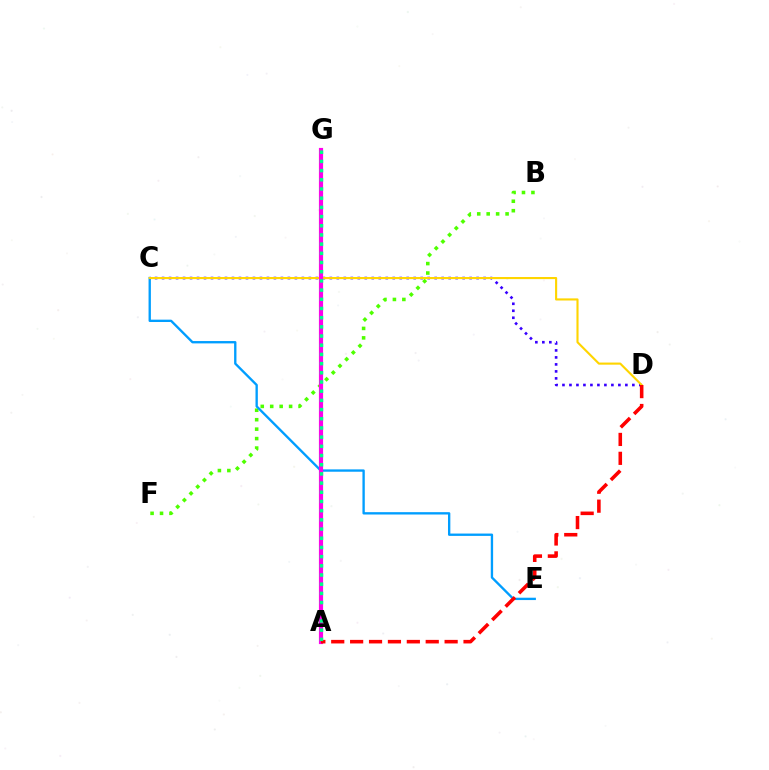{('B', 'F'): [{'color': '#4fff00', 'line_style': 'dotted', 'thickness': 2.57}], ('C', 'E'): [{'color': '#009eff', 'line_style': 'solid', 'thickness': 1.69}], ('C', 'D'): [{'color': '#3700ff', 'line_style': 'dotted', 'thickness': 1.9}, {'color': '#ffd500', 'line_style': 'solid', 'thickness': 1.53}], ('A', 'G'): [{'color': '#ff00ed', 'line_style': 'solid', 'thickness': 3.0}, {'color': '#00ff86', 'line_style': 'dotted', 'thickness': 2.5}], ('A', 'D'): [{'color': '#ff0000', 'line_style': 'dashed', 'thickness': 2.57}]}